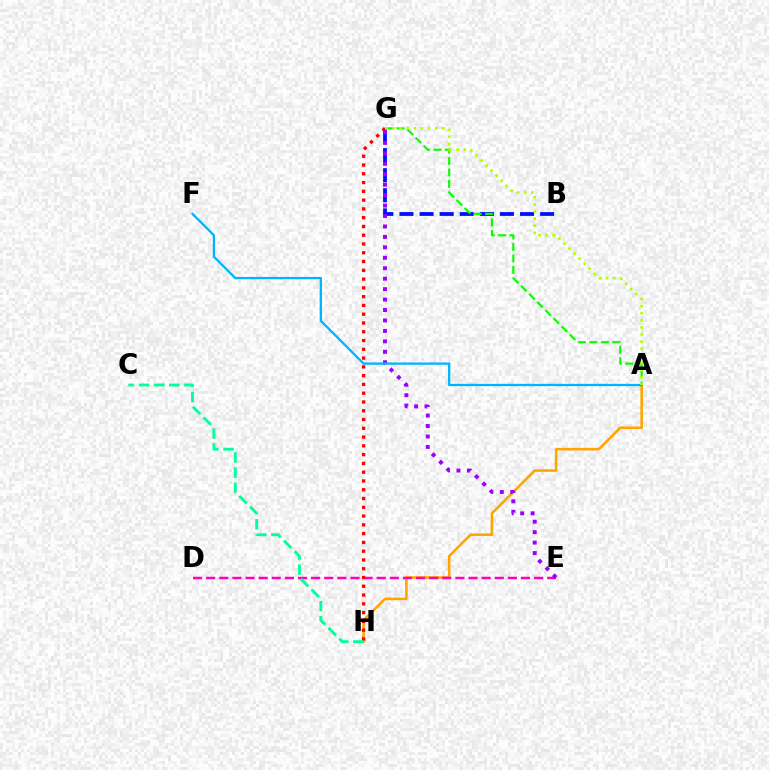{('B', 'G'): [{'color': '#0010ff', 'line_style': 'dashed', 'thickness': 2.73}], ('A', 'H'): [{'color': '#ffa500', 'line_style': 'solid', 'thickness': 1.85}], ('D', 'E'): [{'color': '#ff00bd', 'line_style': 'dashed', 'thickness': 1.78}], ('A', 'G'): [{'color': '#08ff00', 'line_style': 'dashed', 'thickness': 1.56}, {'color': '#b3ff00', 'line_style': 'dotted', 'thickness': 1.94}], ('G', 'H'): [{'color': '#ff0000', 'line_style': 'dotted', 'thickness': 2.38}], ('C', 'H'): [{'color': '#00ff9d', 'line_style': 'dashed', 'thickness': 2.05}], ('E', 'G'): [{'color': '#9b00ff', 'line_style': 'dotted', 'thickness': 2.84}], ('A', 'F'): [{'color': '#00b5ff', 'line_style': 'solid', 'thickness': 1.65}]}